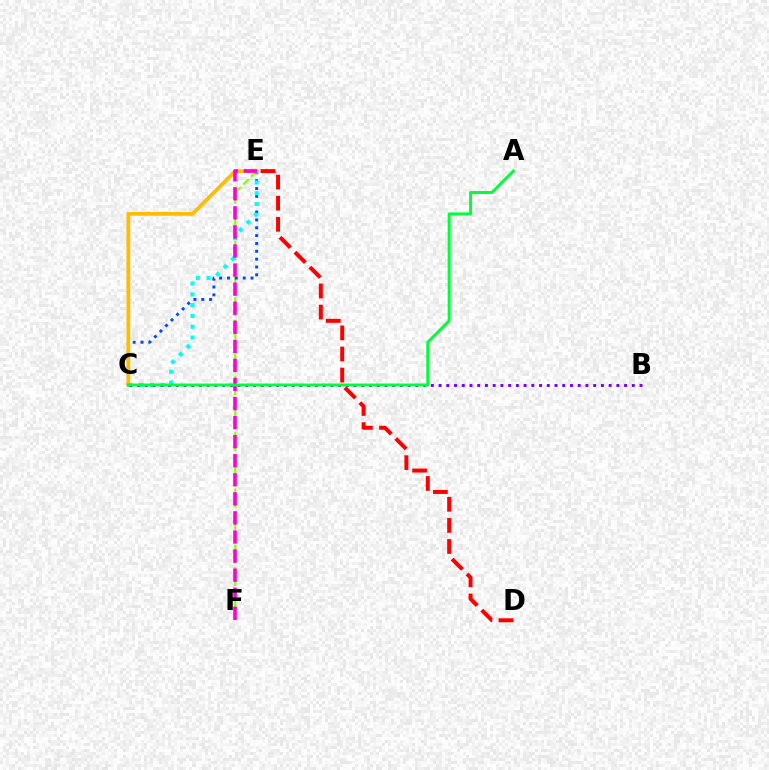{('E', 'F'): [{'color': '#84ff00', 'line_style': 'dashed', 'thickness': 1.53}, {'color': '#ff00cf', 'line_style': 'dashed', 'thickness': 2.59}], ('C', 'E'): [{'color': '#004bff', 'line_style': 'dotted', 'thickness': 2.13}, {'color': '#ffbd00', 'line_style': 'solid', 'thickness': 2.69}, {'color': '#00fff6', 'line_style': 'dotted', 'thickness': 2.93}], ('B', 'C'): [{'color': '#7200ff', 'line_style': 'dotted', 'thickness': 2.1}], ('D', 'E'): [{'color': '#ff0000', 'line_style': 'dashed', 'thickness': 2.87}], ('A', 'C'): [{'color': '#00ff39', 'line_style': 'solid', 'thickness': 2.13}]}